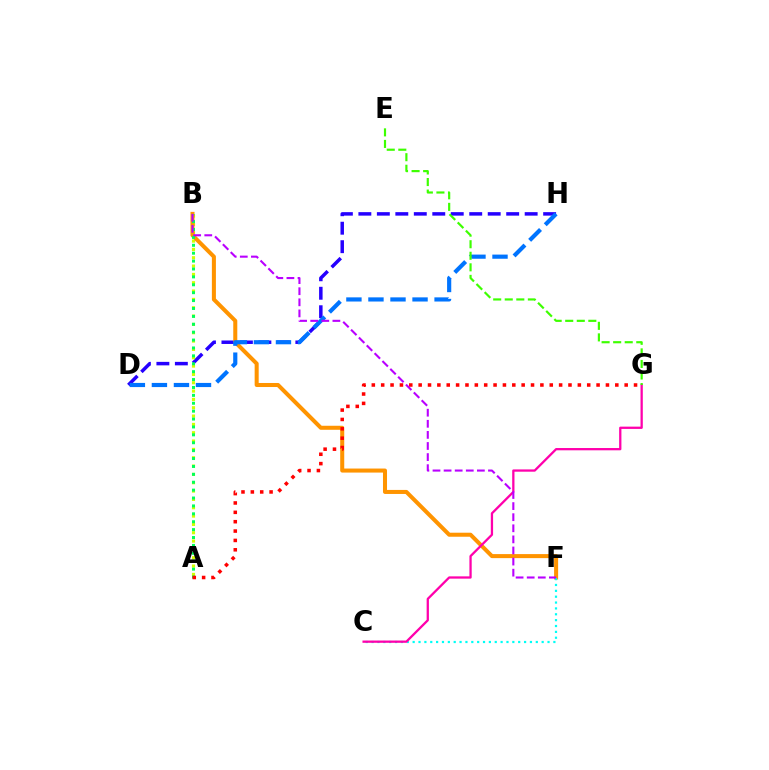{('D', 'H'): [{'color': '#2500ff', 'line_style': 'dashed', 'thickness': 2.51}, {'color': '#0074ff', 'line_style': 'dashed', 'thickness': 2.99}], ('A', 'B'): [{'color': '#d1ff00', 'line_style': 'dotted', 'thickness': 2.26}, {'color': '#00ff5c', 'line_style': 'dotted', 'thickness': 2.15}], ('B', 'F'): [{'color': '#ff9400', 'line_style': 'solid', 'thickness': 2.9}, {'color': '#b900ff', 'line_style': 'dashed', 'thickness': 1.51}], ('C', 'F'): [{'color': '#00fff6', 'line_style': 'dotted', 'thickness': 1.59}], ('C', 'G'): [{'color': '#ff00ac', 'line_style': 'solid', 'thickness': 1.64}], ('A', 'G'): [{'color': '#ff0000', 'line_style': 'dotted', 'thickness': 2.54}], ('E', 'G'): [{'color': '#3dff00', 'line_style': 'dashed', 'thickness': 1.57}]}